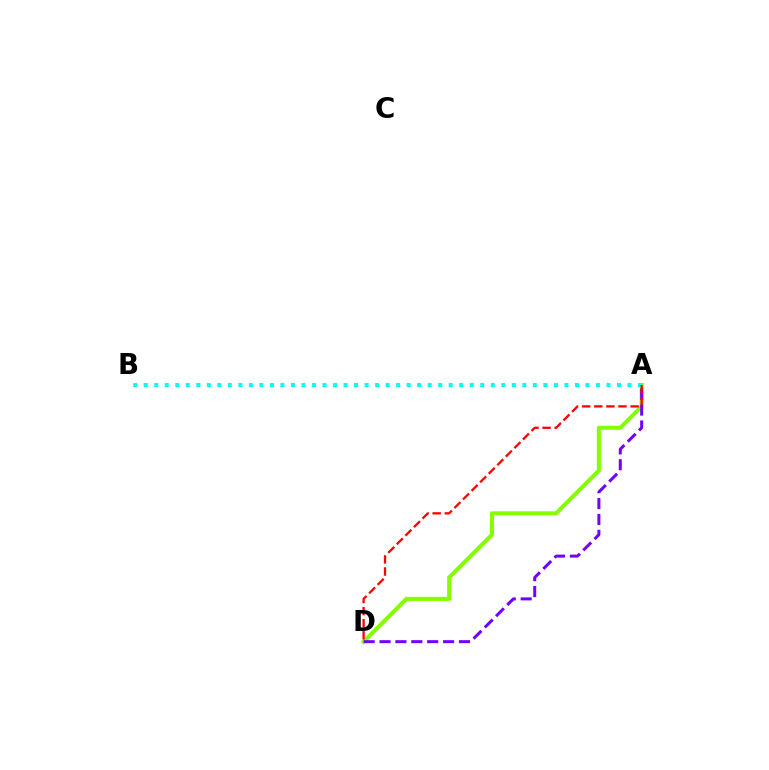{('A', 'D'): [{'color': '#84ff00', 'line_style': 'solid', 'thickness': 2.93}, {'color': '#7200ff', 'line_style': 'dashed', 'thickness': 2.16}, {'color': '#ff0000', 'line_style': 'dashed', 'thickness': 1.65}], ('A', 'B'): [{'color': '#00fff6', 'line_style': 'dotted', 'thickness': 2.86}]}